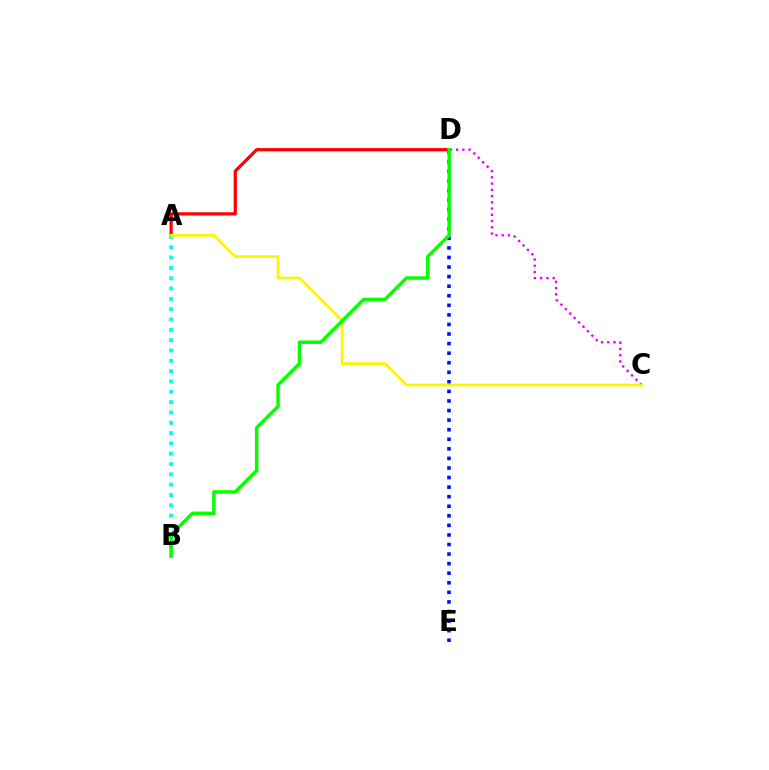{('A', 'D'): [{'color': '#ff0000', 'line_style': 'solid', 'thickness': 2.32}], ('D', 'E'): [{'color': '#0010ff', 'line_style': 'dotted', 'thickness': 2.6}], ('A', 'B'): [{'color': '#00fff6', 'line_style': 'dotted', 'thickness': 2.8}], ('C', 'D'): [{'color': '#ee00ff', 'line_style': 'dotted', 'thickness': 1.7}], ('A', 'C'): [{'color': '#fcf500', 'line_style': 'solid', 'thickness': 1.96}], ('B', 'D'): [{'color': '#08ff00', 'line_style': 'solid', 'thickness': 2.51}]}